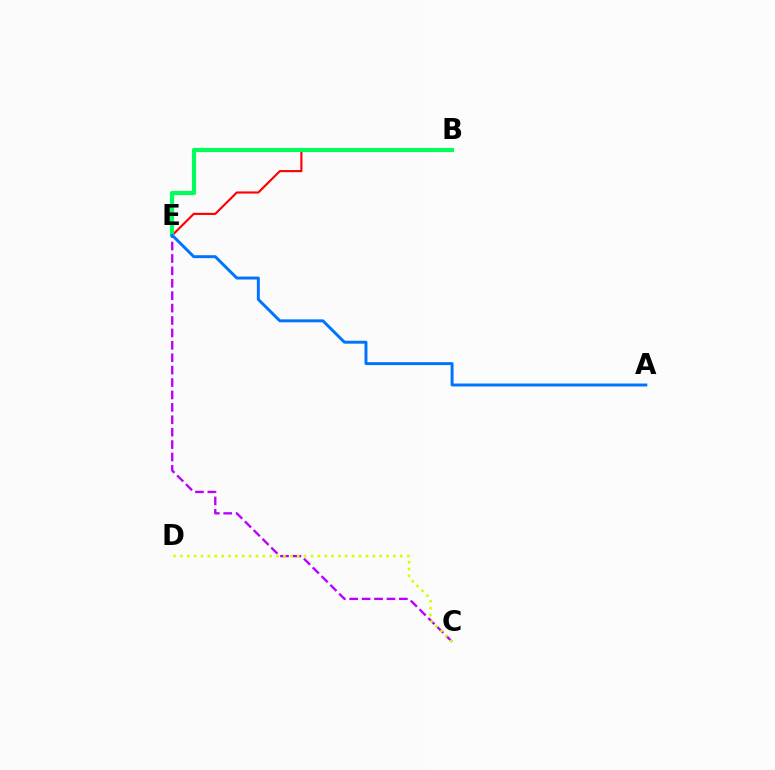{('C', 'E'): [{'color': '#b900ff', 'line_style': 'dashed', 'thickness': 1.69}], ('B', 'E'): [{'color': '#ff0000', 'line_style': 'solid', 'thickness': 1.53}, {'color': '#00ff5c', 'line_style': 'solid', 'thickness': 2.98}], ('A', 'E'): [{'color': '#0074ff', 'line_style': 'solid', 'thickness': 2.13}], ('C', 'D'): [{'color': '#d1ff00', 'line_style': 'dotted', 'thickness': 1.87}]}